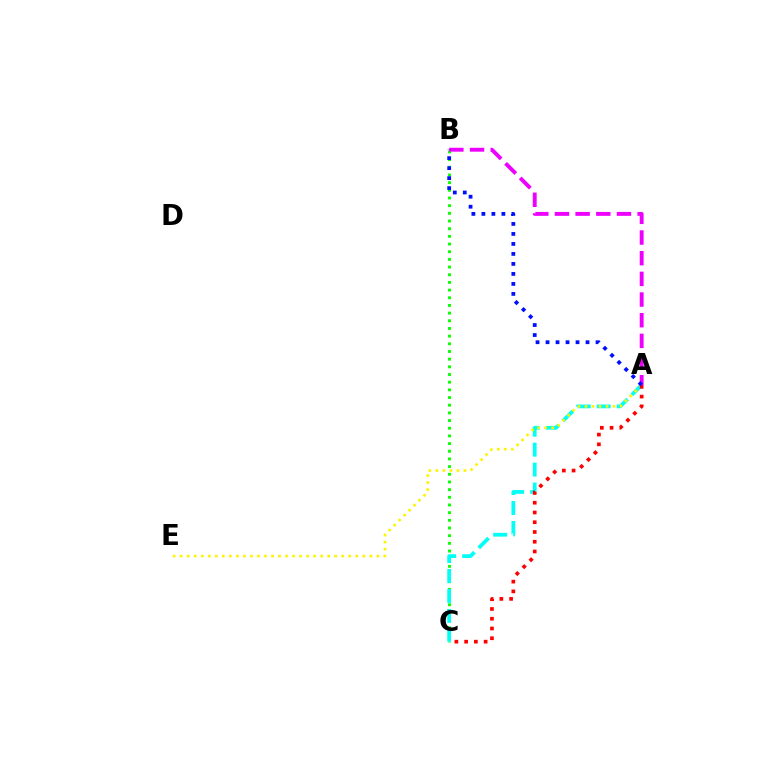{('B', 'C'): [{'color': '#08ff00', 'line_style': 'dotted', 'thickness': 2.09}], ('A', 'C'): [{'color': '#00fff6', 'line_style': 'dashed', 'thickness': 2.71}, {'color': '#ff0000', 'line_style': 'dotted', 'thickness': 2.65}], ('A', 'B'): [{'color': '#ee00ff', 'line_style': 'dashed', 'thickness': 2.81}, {'color': '#0010ff', 'line_style': 'dotted', 'thickness': 2.72}], ('A', 'E'): [{'color': '#fcf500', 'line_style': 'dotted', 'thickness': 1.91}]}